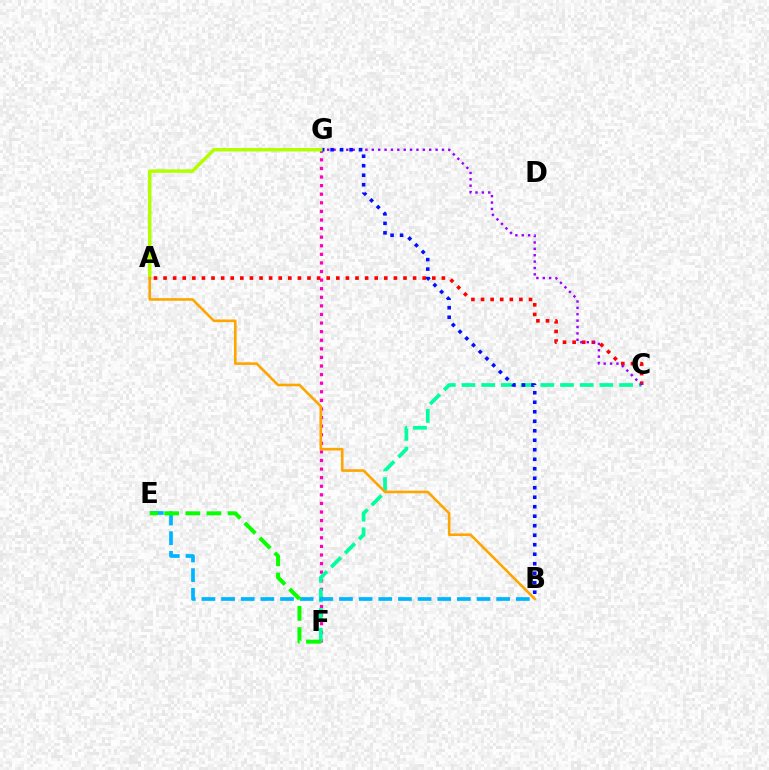{('F', 'G'): [{'color': '#ff00bd', 'line_style': 'dotted', 'thickness': 2.33}], ('A', 'C'): [{'color': '#ff0000', 'line_style': 'dotted', 'thickness': 2.61}], ('C', 'F'): [{'color': '#00ff9d', 'line_style': 'dashed', 'thickness': 2.68}], ('C', 'G'): [{'color': '#9b00ff', 'line_style': 'dotted', 'thickness': 1.73}], ('B', 'G'): [{'color': '#0010ff', 'line_style': 'dotted', 'thickness': 2.58}], ('A', 'G'): [{'color': '#b3ff00', 'line_style': 'solid', 'thickness': 2.5}], ('B', 'E'): [{'color': '#00b5ff', 'line_style': 'dashed', 'thickness': 2.67}], ('A', 'B'): [{'color': '#ffa500', 'line_style': 'solid', 'thickness': 1.88}], ('E', 'F'): [{'color': '#08ff00', 'line_style': 'dashed', 'thickness': 2.87}]}